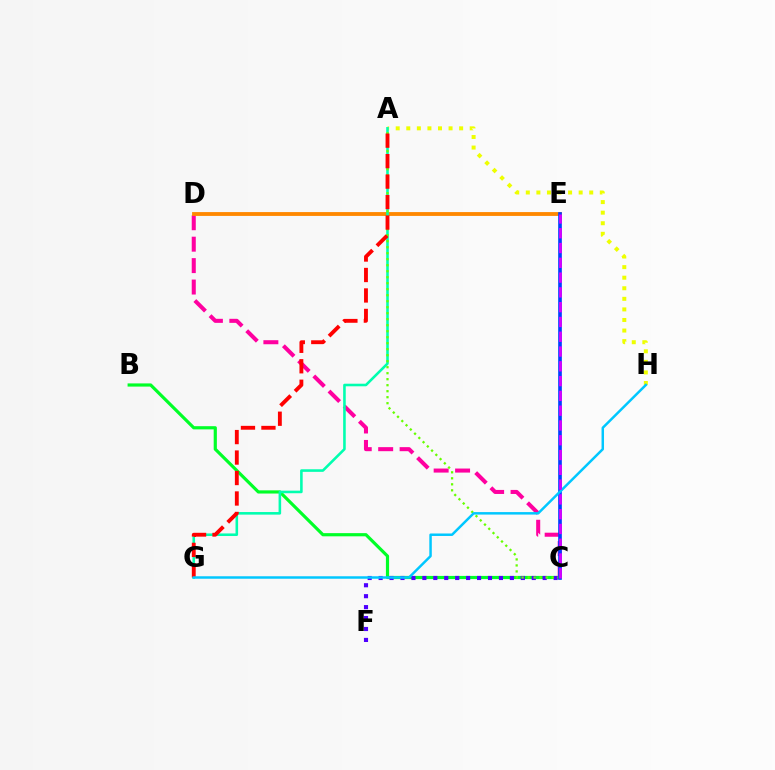{('B', 'C'): [{'color': '#00ff27', 'line_style': 'solid', 'thickness': 2.29}], ('C', 'D'): [{'color': '#ff00a0', 'line_style': 'dashed', 'thickness': 2.91}], ('D', 'E'): [{'color': '#ff8800', 'line_style': 'solid', 'thickness': 2.76}], ('A', 'H'): [{'color': '#eeff00', 'line_style': 'dotted', 'thickness': 2.87}], ('C', 'F'): [{'color': '#4f00ff', 'line_style': 'dotted', 'thickness': 2.97}], ('A', 'G'): [{'color': '#00ffaf', 'line_style': 'solid', 'thickness': 1.86}, {'color': '#ff0000', 'line_style': 'dashed', 'thickness': 2.78}], ('A', 'C'): [{'color': '#66ff00', 'line_style': 'dotted', 'thickness': 1.63}], ('C', 'E'): [{'color': '#003fff', 'line_style': 'solid', 'thickness': 2.64}, {'color': '#d600ff', 'line_style': 'dashed', 'thickness': 2.01}], ('G', 'H'): [{'color': '#00c7ff', 'line_style': 'solid', 'thickness': 1.79}]}